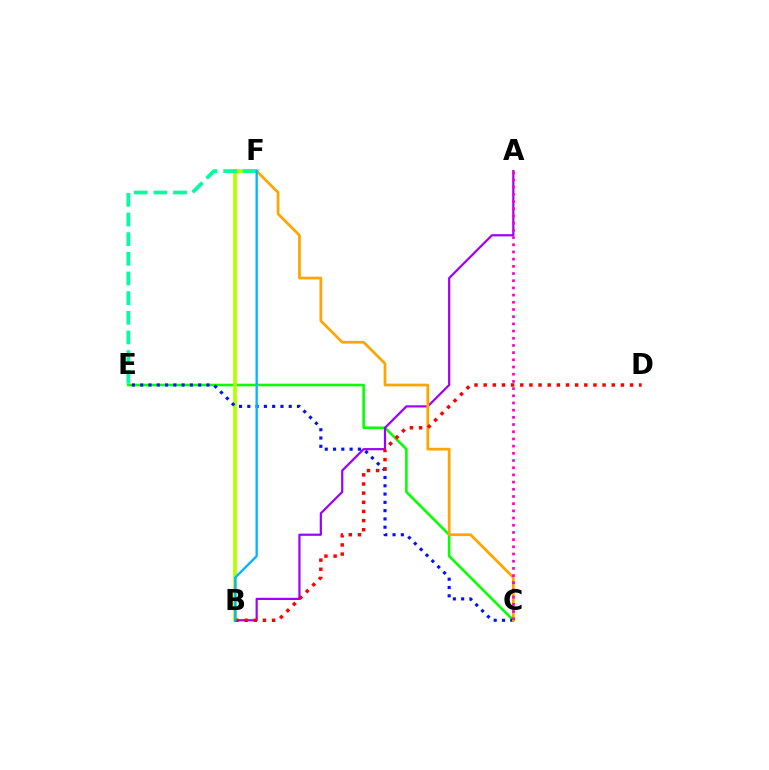{('C', 'E'): [{'color': '#08ff00', 'line_style': 'solid', 'thickness': 1.87}, {'color': '#0010ff', 'line_style': 'dotted', 'thickness': 2.25}], ('B', 'F'): [{'color': '#b3ff00', 'line_style': 'solid', 'thickness': 2.72}, {'color': '#00b5ff', 'line_style': 'solid', 'thickness': 1.68}], ('A', 'B'): [{'color': '#9b00ff', 'line_style': 'solid', 'thickness': 1.58}], ('C', 'F'): [{'color': '#ffa500', 'line_style': 'solid', 'thickness': 1.96}], ('B', 'D'): [{'color': '#ff0000', 'line_style': 'dotted', 'thickness': 2.49}], ('E', 'F'): [{'color': '#00ff9d', 'line_style': 'dashed', 'thickness': 2.67}], ('A', 'C'): [{'color': '#ff00bd', 'line_style': 'dotted', 'thickness': 1.95}]}